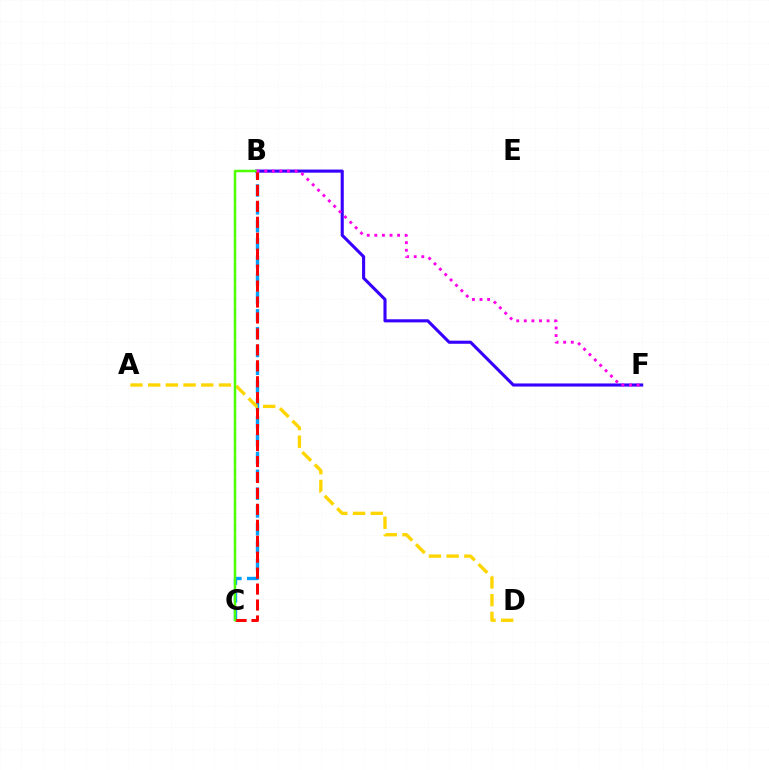{('B', 'C'): [{'color': '#00ff86', 'line_style': 'dashed', 'thickness': 1.55}, {'color': '#009eff', 'line_style': 'dashed', 'thickness': 2.42}, {'color': '#ff0000', 'line_style': 'dashed', 'thickness': 2.17}, {'color': '#4fff00', 'line_style': 'solid', 'thickness': 1.73}], ('B', 'F'): [{'color': '#3700ff', 'line_style': 'solid', 'thickness': 2.24}, {'color': '#ff00ed', 'line_style': 'dotted', 'thickness': 2.06}], ('A', 'D'): [{'color': '#ffd500', 'line_style': 'dashed', 'thickness': 2.4}]}